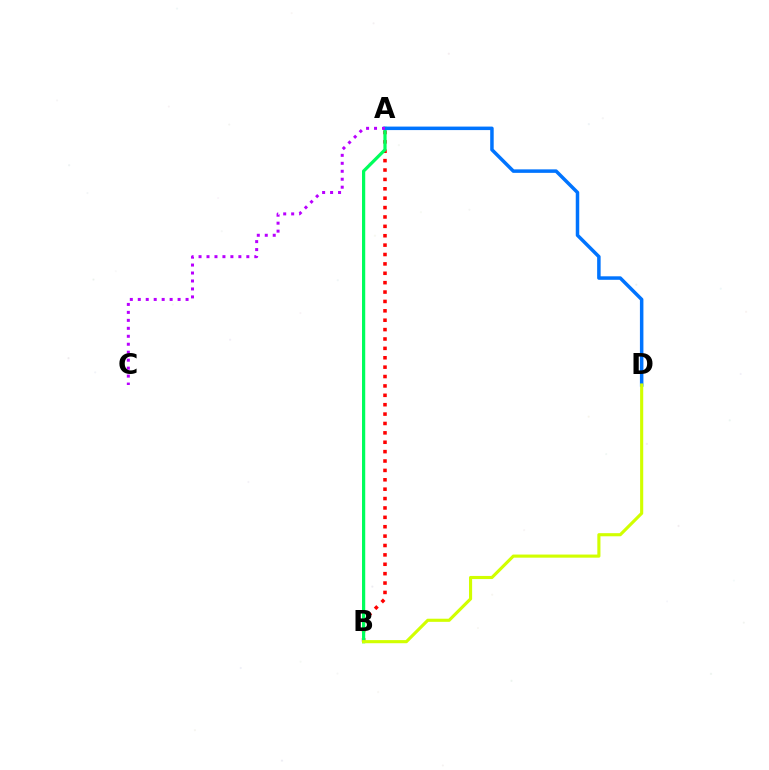{('A', 'B'): [{'color': '#ff0000', 'line_style': 'dotted', 'thickness': 2.55}, {'color': '#00ff5c', 'line_style': 'solid', 'thickness': 2.32}], ('A', 'D'): [{'color': '#0074ff', 'line_style': 'solid', 'thickness': 2.52}], ('A', 'C'): [{'color': '#b900ff', 'line_style': 'dotted', 'thickness': 2.16}], ('B', 'D'): [{'color': '#d1ff00', 'line_style': 'solid', 'thickness': 2.25}]}